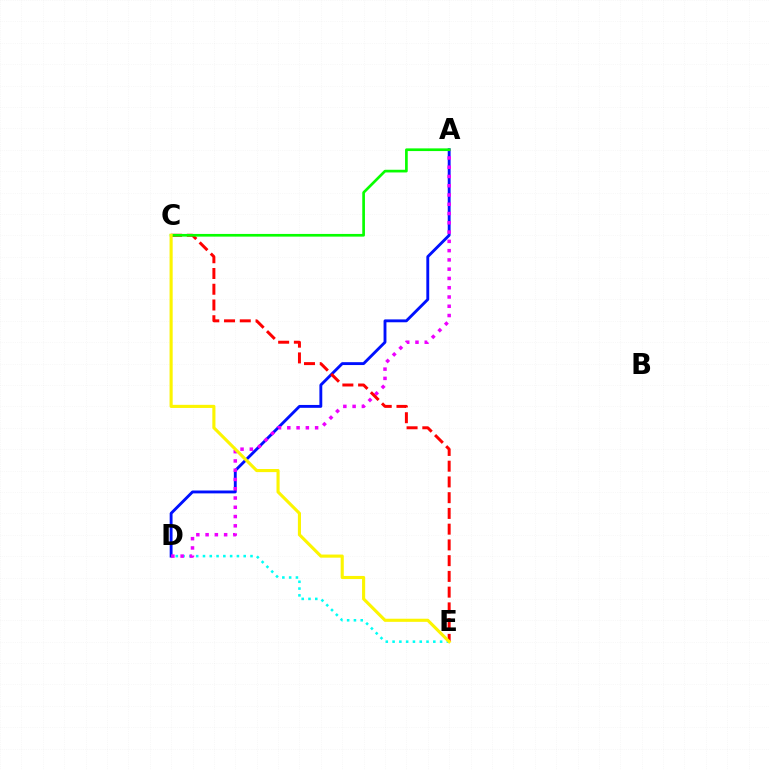{('D', 'E'): [{'color': '#00fff6', 'line_style': 'dotted', 'thickness': 1.84}], ('A', 'D'): [{'color': '#0010ff', 'line_style': 'solid', 'thickness': 2.07}, {'color': '#ee00ff', 'line_style': 'dotted', 'thickness': 2.52}], ('C', 'E'): [{'color': '#ff0000', 'line_style': 'dashed', 'thickness': 2.14}, {'color': '#fcf500', 'line_style': 'solid', 'thickness': 2.24}], ('A', 'C'): [{'color': '#08ff00', 'line_style': 'solid', 'thickness': 1.94}]}